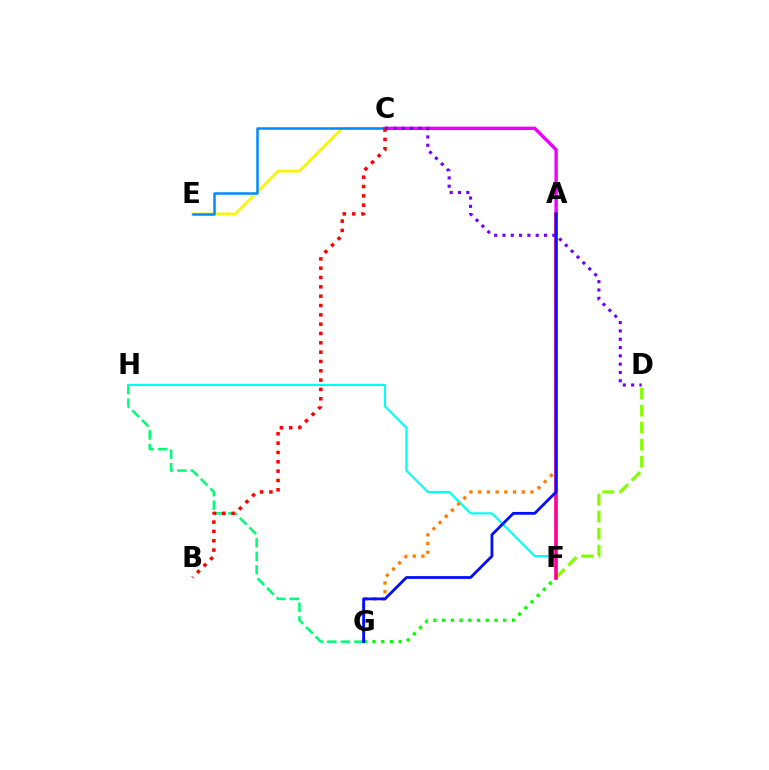{('C', 'E'): [{'color': '#fcf500', 'line_style': 'solid', 'thickness': 1.98}, {'color': '#008cff', 'line_style': 'solid', 'thickness': 1.81}], ('G', 'H'): [{'color': '#00ff74', 'line_style': 'dashed', 'thickness': 1.84}], ('D', 'F'): [{'color': '#84ff00', 'line_style': 'dashed', 'thickness': 2.31}], ('A', 'C'): [{'color': '#ee00ff', 'line_style': 'solid', 'thickness': 2.43}], ('F', 'H'): [{'color': '#00fff6', 'line_style': 'solid', 'thickness': 1.54}], ('A', 'G'): [{'color': '#ff7c00', 'line_style': 'dotted', 'thickness': 2.37}, {'color': '#0010ff', 'line_style': 'solid', 'thickness': 2.01}], ('F', 'G'): [{'color': '#08ff00', 'line_style': 'dotted', 'thickness': 2.37}], ('B', 'C'): [{'color': '#ff0000', 'line_style': 'dotted', 'thickness': 2.53}], ('A', 'F'): [{'color': '#ff0094', 'line_style': 'solid', 'thickness': 2.63}], ('C', 'D'): [{'color': '#7200ff', 'line_style': 'dotted', 'thickness': 2.26}]}